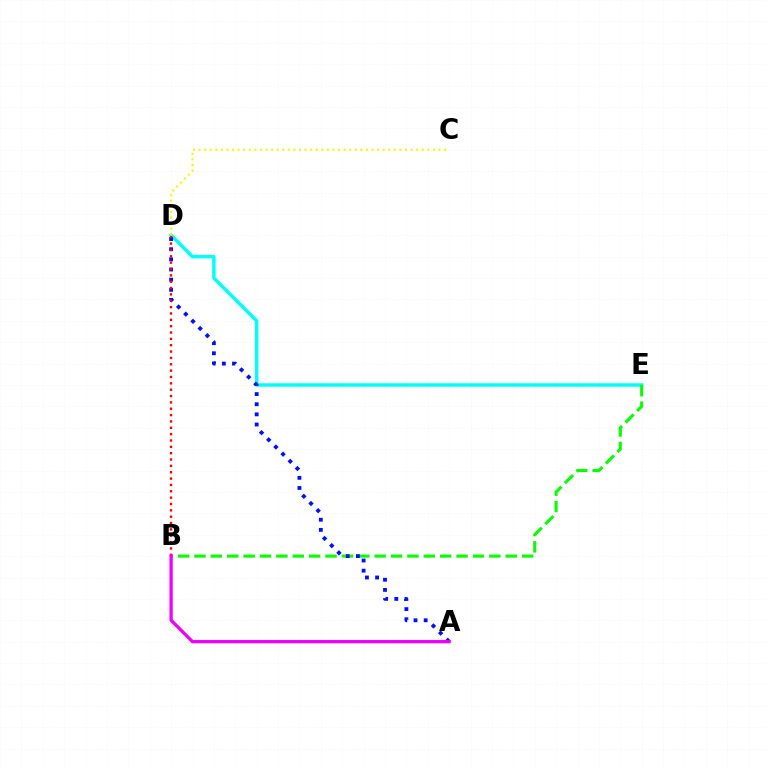{('D', 'E'): [{'color': '#00fff6', 'line_style': 'solid', 'thickness': 2.49}], ('B', 'E'): [{'color': '#08ff00', 'line_style': 'dashed', 'thickness': 2.23}], ('C', 'D'): [{'color': '#fcf500', 'line_style': 'dotted', 'thickness': 1.52}], ('A', 'D'): [{'color': '#0010ff', 'line_style': 'dotted', 'thickness': 2.76}], ('B', 'D'): [{'color': '#ff0000', 'line_style': 'dotted', 'thickness': 1.73}], ('A', 'B'): [{'color': '#ee00ff', 'line_style': 'solid', 'thickness': 2.36}]}